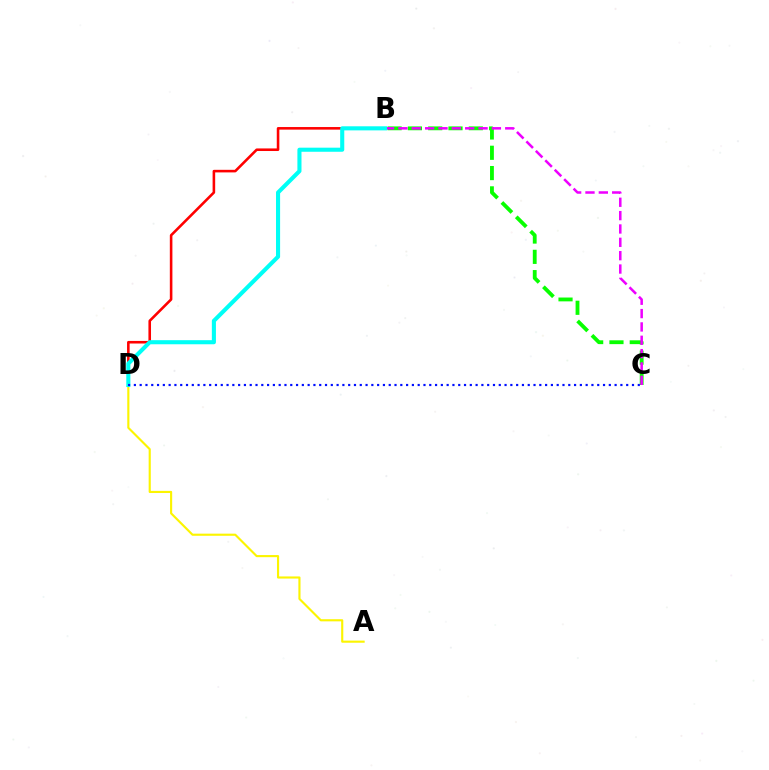{('B', 'D'): [{'color': '#ff0000', 'line_style': 'solid', 'thickness': 1.86}, {'color': '#00fff6', 'line_style': 'solid', 'thickness': 2.94}], ('B', 'C'): [{'color': '#08ff00', 'line_style': 'dashed', 'thickness': 2.76}, {'color': '#ee00ff', 'line_style': 'dashed', 'thickness': 1.81}], ('A', 'D'): [{'color': '#fcf500', 'line_style': 'solid', 'thickness': 1.54}], ('C', 'D'): [{'color': '#0010ff', 'line_style': 'dotted', 'thickness': 1.57}]}